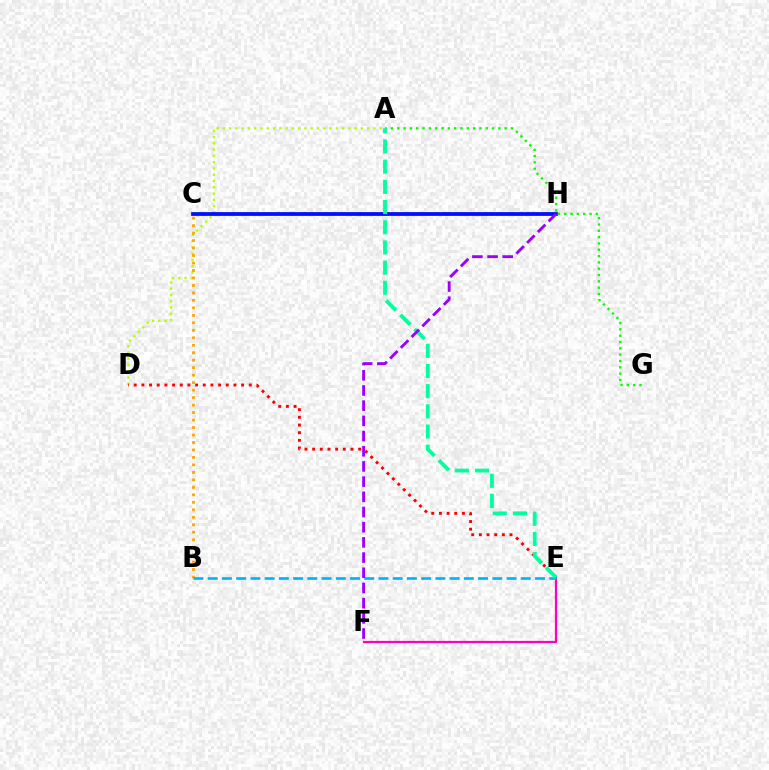{('A', 'D'): [{'color': '#b3ff00', 'line_style': 'dotted', 'thickness': 1.7}], ('E', 'F'): [{'color': '#ff00bd', 'line_style': 'solid', 'thickness': 1.6}], ('B', 'C'): [{'color': '#ffa500', 'line_style': 'dotted', 'thickness': 2.03}], ('D', 'E'): [{'color': '#ff0000', 'line_style': 'dotted', 'thickness': 2.08}], ('C', 'H'): [{'color': '#0010ff', 'line_style': 'solid', 'thickness': 2.72}], ('B', 'E'): [{'color': '#00b5ff', 'line_style': 'dashed', 'thickness': 1.93}], ('A', 'G'): [{'color': '#08ff00', 'line_style': 'dotted', 'thickness': 1.72}], ('A', 'E'): [{'color': '#00ff9d', 'line_style': 'dashed', 'thickness': 2.74}], ('F', 'H'): [{'color': '#9b00ff', 'line_style': 'dashed', 'thickness': 2.06}]}